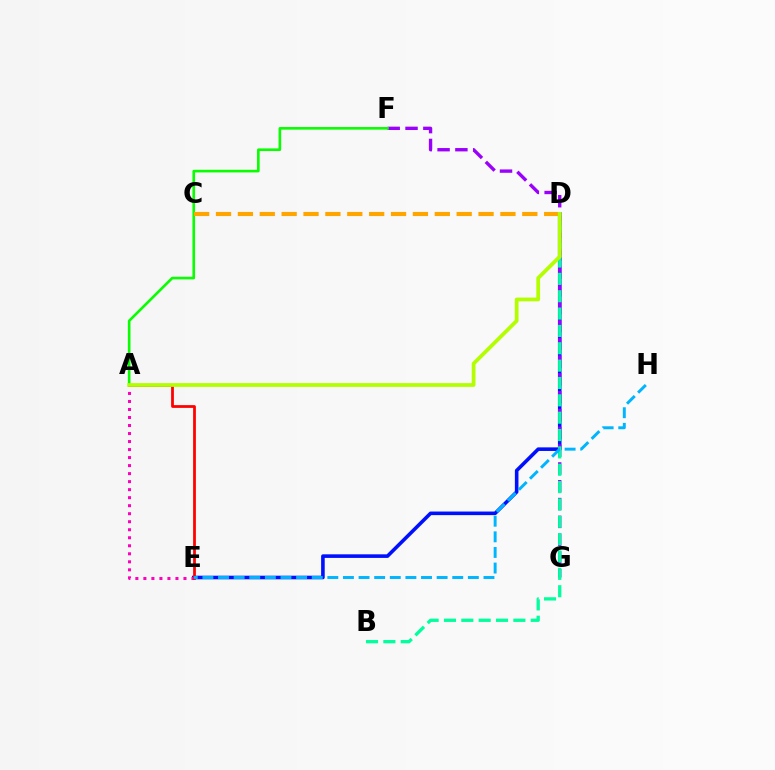{('D', 'E'): [{'color': '#0010ff', 'line_style': 'solid', 'thickness': 2.58}], ('F', 'G'): [{'color': '#9b00ff', 'line_style': 'dashed', 'thickness': 2.42}], ('A', 'E'): [{'color': '#ff00bd', 'line_style': 'dotted', 'thickness': 2.18}, {'color': '#ff0000', 'line_style': 'solid', 'thickness': 1.98}], ('A', 'F'): [{'color': '#08ff00', 'line_style': 'solid', 'thickness': 1.89}], ('B', 'D'): [{'color': '#00ff9d', 'line_style': 'dashed', 'thickness': 2.36}], ('C', 'D'): [{'color': '#ffa500', 'line_style': 'dashed', 'thickness': 2.97}], ('A', 'D'): [{'color': '#b3ff00', 'line_style': 'solid', 'thickness': 2.7}], ('E', 'H'): [{'color': '#00b5ff', 'line_style': 'dashed', 'thickness': 2.12}]}